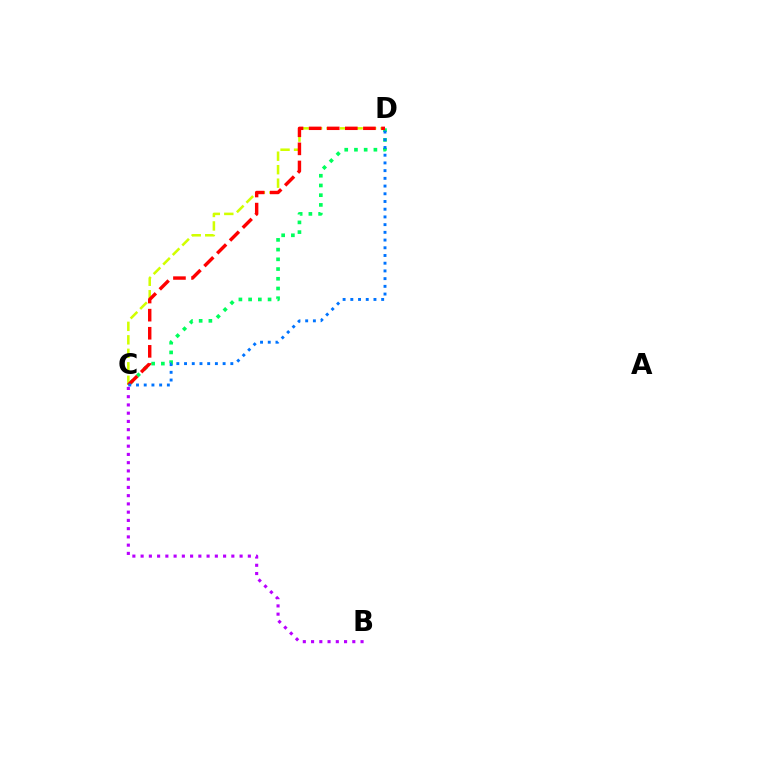{('C', 'D'): [{'color': '#00ff5c', 'line_style': 'dotted', 'thickness': 2.64}, {'color': '#d1ff00', 'line_style': 'dashed', 'thickness': 1.83}, {'color': '#ff0000', 'line_style': 'dashed', 'thickness': 2.46}, {'color': '#0074ff', 'line_style': 'dotted', 'thickness': 2.1}], ('B', 'C'): [{'color': '#b900ff', 'line_style': 'dotted', 'thickness': 2.24}]}